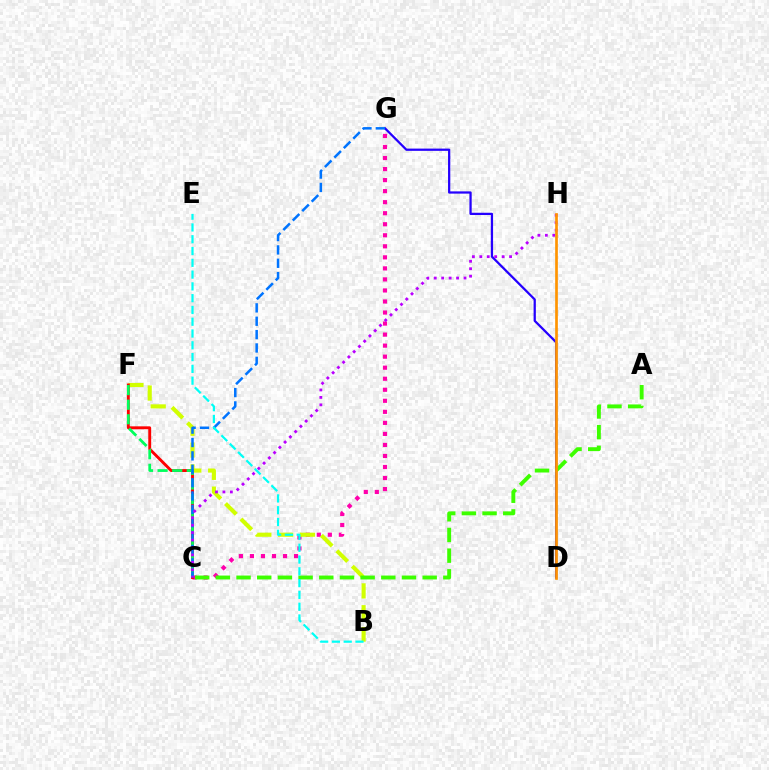{('C', 'G'): [{'color': '#ff00ac', 'line_style': 'dotted', 'thickness': 3.0}, {'color': '#0074ff', 'line_style': 'dashed', 'thickness': 1.82}], ('D', 'G'): [{'color': '#2500ff', 'line_style': 'solid', 'thickness': 1.62}], ('B', 'F'): [{'color': '#d1ff00', 'line_style': 'dashed', 'thickness': 2.96}], ('A', 'C'): [{'color': '#3dff00', 'line_style': 'dashed', 'thickness': 2.81}], ('C', 'F'): [{'color': '#ff0000', 'line_style': 'solid', 'thickness': 2.08}, {'color': '#00ff5c', 'line_style': 'dashed', 'thickness': 1.98}], ('C', 'H'): [{'color': '#b900ff', 'line_style': 'dotted', 'thickness': 2.02}], ('D', 'H'): [{'color': '#ff9400', 'line_style': 'solid', 'thickness': 1.93}], ('B', 'E'): [{'color': '#00fff6', 'line_style': 'dashed', 'thickness': 1.6}]}